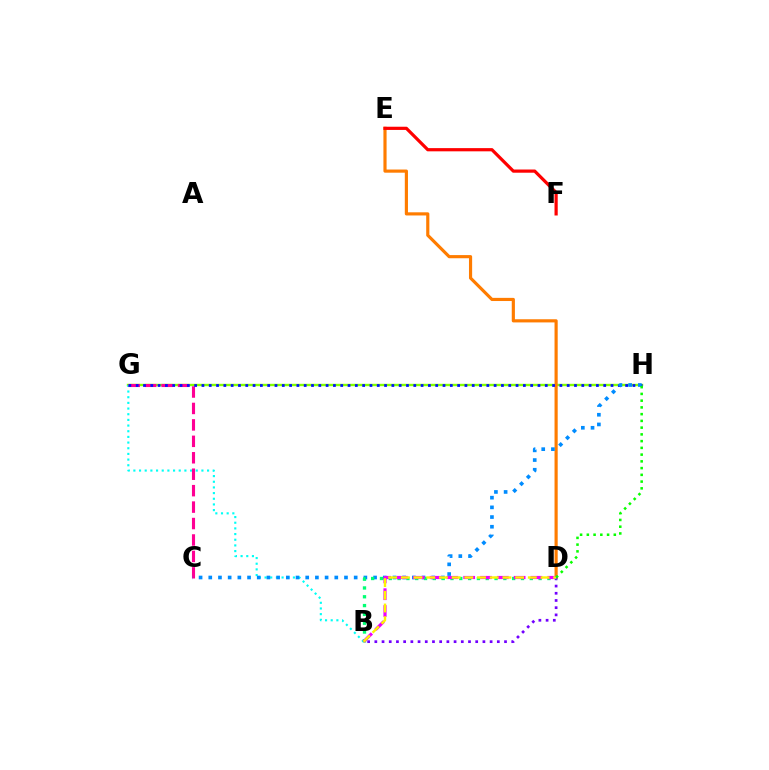{('G', 'H'): [{'color': '#84ff00', 'line_style': 'solid', 'thickness': 1.73}, {'color': '#0010ff', 'line_style': 'dotted', 'thickness': 1.98}], ('B', 'G'): [{'color': '#00fff6', 'line_style': 'dotted', 'thickness': 1.54}], ('C', 'G'): [{'color': '#ff0094', 'line_style': 'dashed', 'thickness': 2.23}], ('D', 'E'): [{'color': '#ff7c00', 'line_style': 'solid', 'thickness': 2.28}], ('B', 'D'): [{'color': '#7200ff', 'line_style': 'dotted', 'thickness': 1.96}, {'color': '#00ff74', 'line_style': 'dotted', 'thickness': 2.39}, {'color': '#ee00ff', 'line_style': 'dashed', 'thickness': 2.28}, {'color': '#fcf500', 'line_style': 'dashed', 'thickness': 1.73}], ('C', 'H'): [{'color': '#008cff', 'line_style': 'dotted', 'thickness': 2.63}], ('E', 'F'): [{'color': '#ff0000', 'line_style': 'solid', 'thickness': 2.31}], ('D', 'H'): [{'color': '#08ff00', 'line_style': 'dotted', 'thickness': 1.83}]}